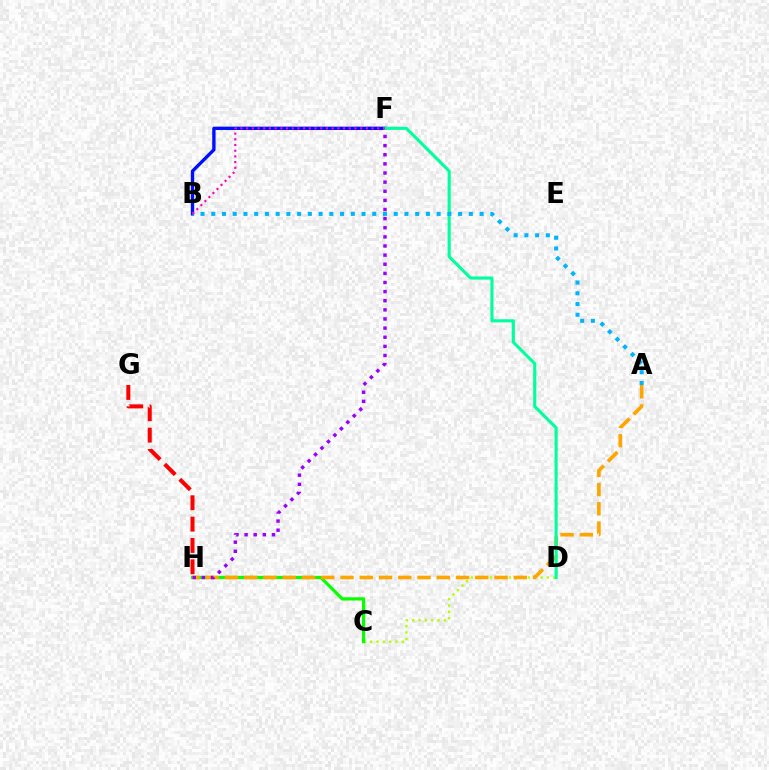{('B', 'F'): [{'color': '#0010ff', 'line_style': 'solid', 'thickness': 2.42}, {'color': '#ff00bd', 'line_style': 'dotted', 'thickness': 1.55}], ('C', 'D'): [{'color': '#b3ff00', 'line_style': 'dotted', 'thickness': 1.72}], ('C', 'H'): [{'color': '#08ff00', 'line_style': 'solid', 'thickness': 2.31}], ('A', 'H'): [{'color': '#ffa500', 'line_style': 'dashed', 'thickness': 2.62}], ('F', 'H'): [{'color': '#9b00ff', 'line_style': 'dotted', 'thickness': 2.48}], ('D', 'F'): [{'color': '#00ff9d', 'line_style': 'solid', 'thickness': 2.24}], ('A', 'B'): [{'color': '#00b5ff', 'line_style': 'dotted', 'thickness': 2.92}], ('G', 'H'): [{'color': '#ff0000', 'line_style': 'dashed', 'thickness': 2.9}]}